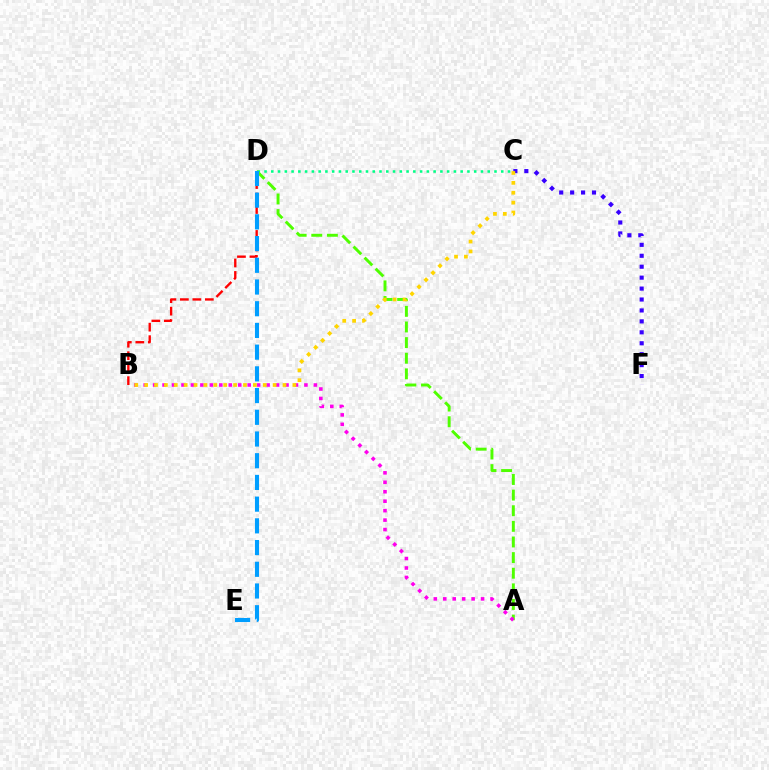{('C', 'D'): [{'color': '#00ff86', 'line_style': 'dotted', 'thickness': 1.84}], ('B', 'D'): [{'color': '#ff0000', 'line_style': 'dashed', 'thickness': 1.69}], ('A', 'D'): [{'color': '#4fff00', 'line_style': 'dashed', 'thickness': 2.12}], ('A', 'B'): [{'color': '#ff00ed', 'line_style': 'dotted', 'thickness': 2.57}], ('D', 'E'): [{'color': '#009eff', 'line_style': 'dashed', 'thickness': 2.95}], ('C', 'F'): [{'color': '#3700ff', 'line_style': 'dotted', 'thickness': 2.97}], ('B', 'C'): [{'color': '#ffd500', 'line_style': 'dotted', 'thickness': 2.69}]}